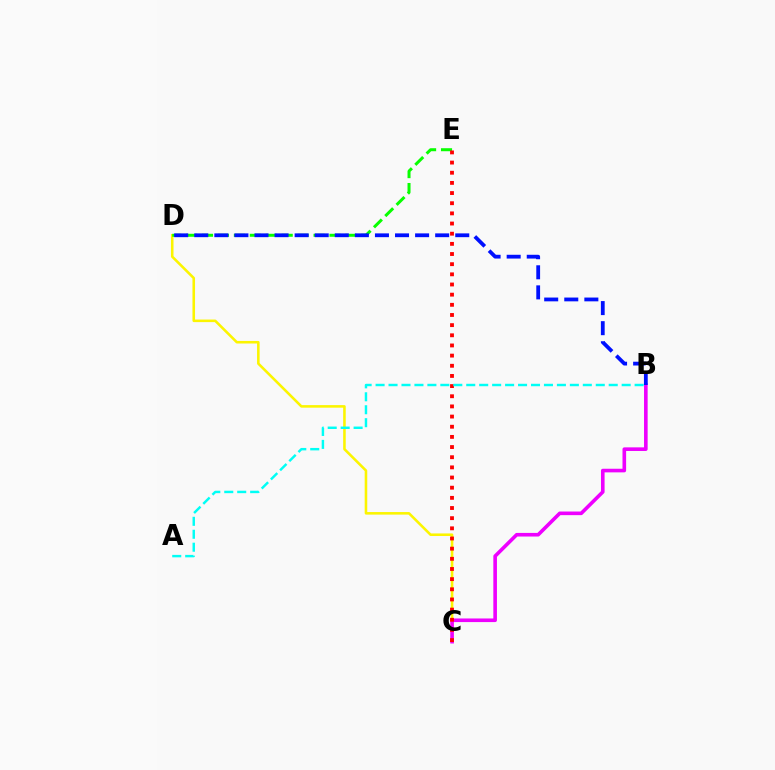{('C', 'D'): [{'color': '#fcf500', 'line_style': 'solid', 'thickness': 1.85}], ('B', 'C'): [{'color': '#ee00ff', 'line_style': 'solid', 'thickness': 2.6}], ('D', 'E'): [{'color': '#08ff00', 'line_style': 'dashed', 'thickness': 2.16}], ('C', 'E'): [{'color': '#ff0000', 'line_style': 'dotted', 'thickness': 2.76}], ('A', 'B'): [{'color': '#00fff6', 'line_style': 'dashed', 'thickness': 1.76}], ('B', 'D'): [{'color': '#0010ff', 'line_style': 'dashed', 'thickness': 2.73}]}